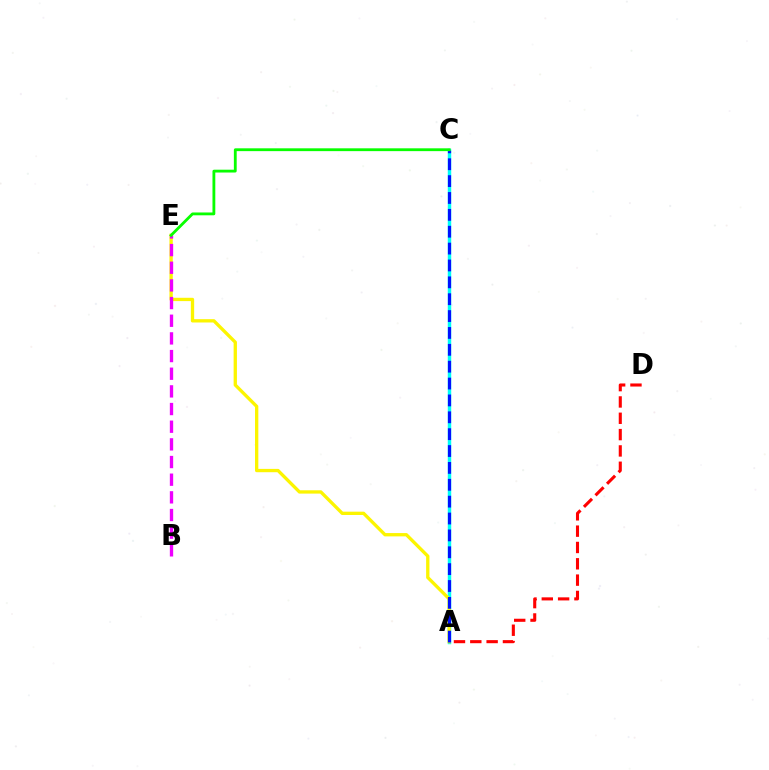{('A', 'C'): [{'color': '#00fff6', 'line_style': 'solid', 'thickness': 2.48}, {'color': '#0010ff', 'line_style': 'dashed', 'thickness': 2.29}], ('A', 'E'): [{'color': '#fcf500', 'line_style': 'solid', 'thickness': 2.39}], ('B', 'E'): [{'color': '#ee00ff', 'line_style': 'dashed', 'thickness': 2.4}], ('A', 'D'): [{'color': '#ff0000', 'line_style': 'dashed', 'thickness': 2.22}], ('C', 'E'): [{'color': '#08ff00', 'line_style': 'solid', 'thickness': 2.03}]}